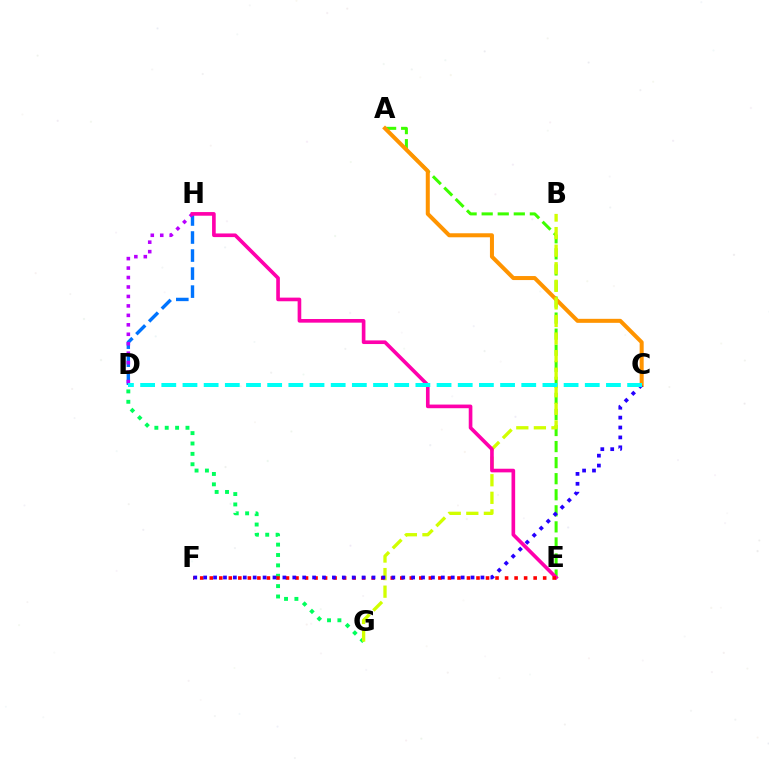{('D', 'G'): [{'color': '#00ff5c', 'line_style': 'dotted', 'thickness': 2.82}], ('A', 'E'): [{'color': '#3dff00', 'line_style': 'dashed', 'thickness': 2.18}], ('A', 'C'): [{'color': '#ff9400', 'line_style': 'solid', 'thickness': 2.89}], ('D', 'H'): [{'color': '#0074ff', 'line_style': 'dashed', 'thickness': 2.45}, {'color': '#b900ff', 'line_style': 'dotted', 'thickness': 2.57}], ('B', 'G'): [{'color': '#d1ff00', 'line_style': 'dashed', 'thickness': 2.39}], ('E', 'H'): [{'color': '#ff00ac', 'line_style': 'solid', 'thickness': 2.62}], ('E', 'F'): [{'color': '#ff0000', 'line_style': 'dotted', 'thickness': 2.59}], ('C', 'F'): [{'color': '#2500ff', 'line_style': 'dotted', 'thickness': 2.69}], ('C', 'D'): [{'color': '#00fff6', 'line_style': 'dashed', 'thickness': 2.88}]}